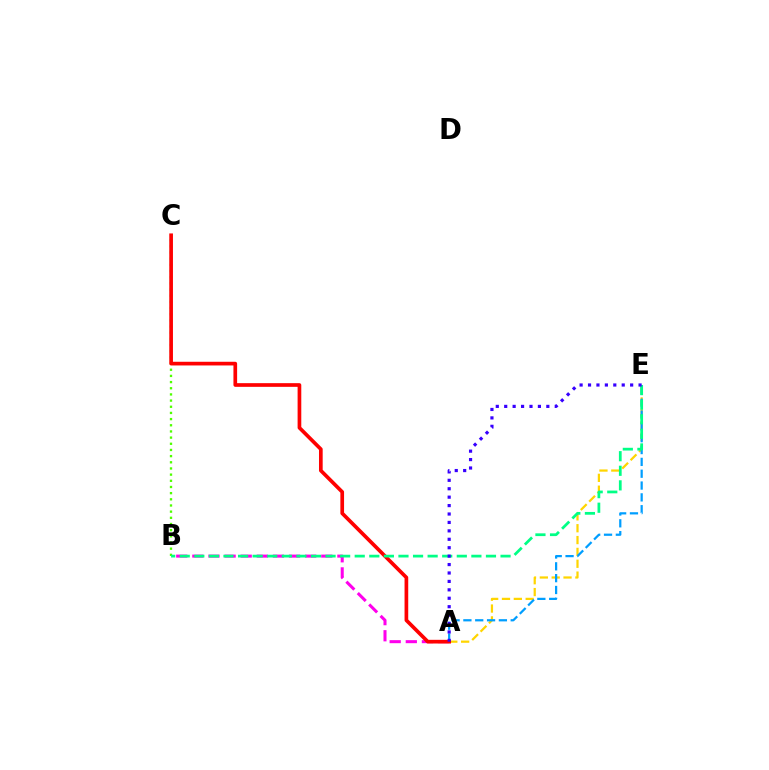{('A', 'B'): [{'color': '#ff00ed', 'line_style': 'dashed', 'thickness': 2.19}], ('B', 'C'): [{'color': '#4fff00', 'line_style': 'dotted', 'thickness': 1.68}], ('A', 'E'): [{'color': '#ffd500', 'line_style': 'dashed', 'thickness': 1.61}, {'color': '#009eff', 'line_style': 'dashed', 'thickness': 1.61}, {'color': '#3700ff', 'line_style': 'dotted', 'thickness': 2.29}], ('A', 'C'): [{'color': '#ff0000', 'line_style': 'solid', 'thickness': 2.65}], ('B', 'E'): [{'color': '#00ff86', 'line_style': 'dashed', 'thickness': 1.98}]}